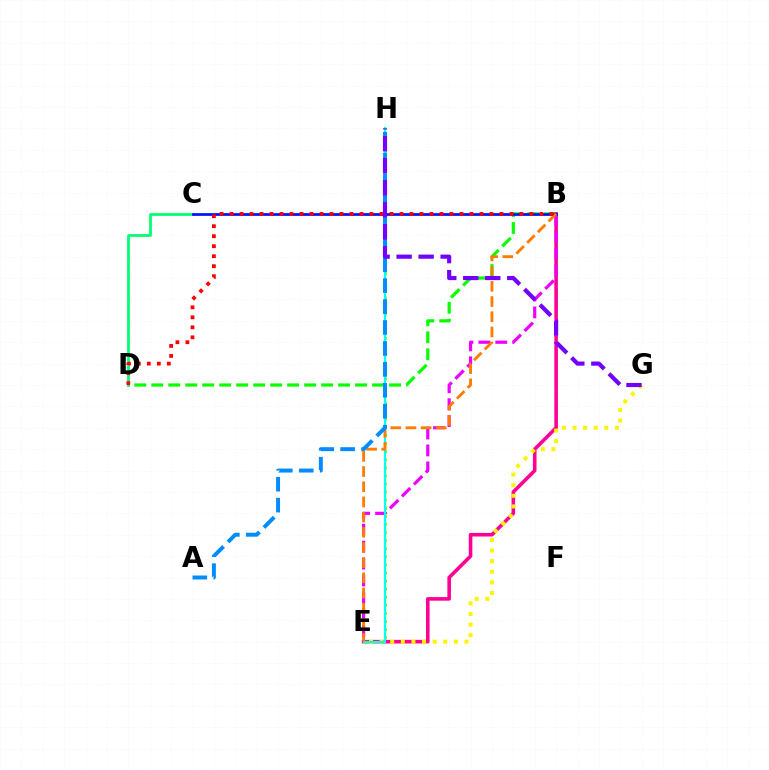{('B', 'D'): [{'color': '#08ff00', 'line_style': 'dashed', 'thickness': 2.31}, {'color': '#ff0000', 'line_style': 'dotted', 'thickness': 2.72}], ('C', 'D'): [{'color': '#00ff74', 'line_style': 'solid', 'thickness': 1.99}], ('B', 'E'): [{'color': '#ff0094', 'line_style': 'solid', 'thickness': 2.57}, {'color': '#ee00ff', 'line_style': 'dashed', 'thickness': 2.3}, {'color': '#ff7c00', 'line_style': 'dashed', 'thickness': 2.06}], ('E', 'G'): [{'color': '#fcf500', 'line_style': 'dotted', 'thickness': 2.88}], ('E', 'H'): [{'color': '#84ff00', 'line_style': 'dotted', 'thickness': 2.2}, {'color': '#00fff6', 'line_style': 'solid', 'thickness': 1.57}], ('B', 'C'): [{'color': '#0010ff', 'line_style': 'solid', 'thickness': 1.95}], ('A', 'H'): [{'color': '#008cff', 'line_style': 'dashed', 'thickness': 2.84}], ('G', 'H'): [{'color': '#7200ff', 'line_style': 'dashed', 'thickness': 2.99}]}